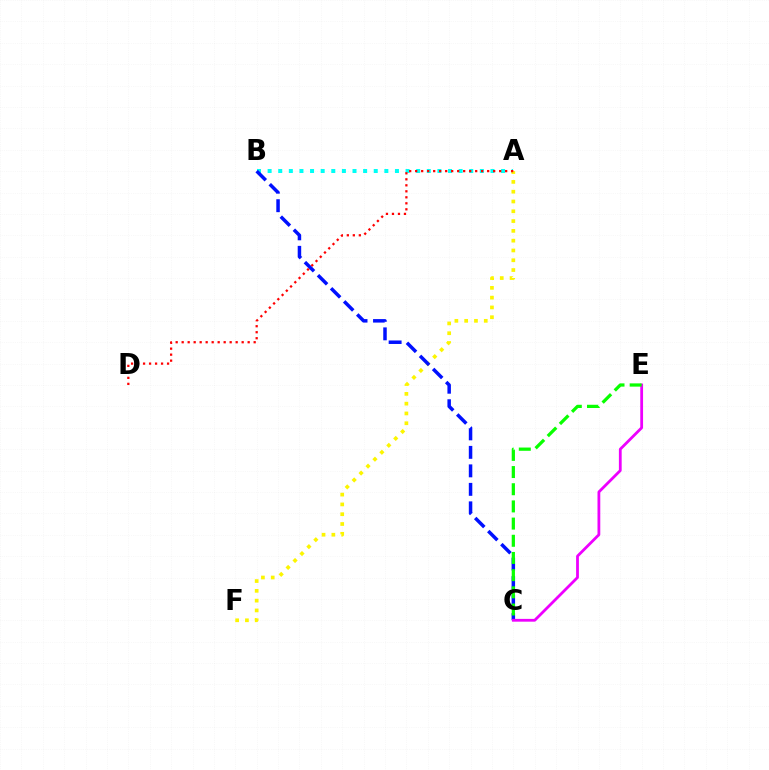{('A', 'B'): [{'color': '#00fff6', 'line_style': 'dotted', 'thickness': 2.88}], ('A', 'F'): [{'color': '#fcf500', 'line_style': 'dotted', 'thickness': 2.66}], ('B', 'C'): [{'color': '#0010ff', 'line_style': 'dashed', 'thickness': 2.51}], ('A', 'D'): [{'color': '#ff0000', 'line_style': 'dotted', 'thickness': 1.63}], ('C', 'E'): [{'color': '#ee00ff', 'line_style': 'solid', 'thickness': 2.01}, {'color': '#08ff00', 'line_style': 'dashed', 'thickness': 2.33}]}